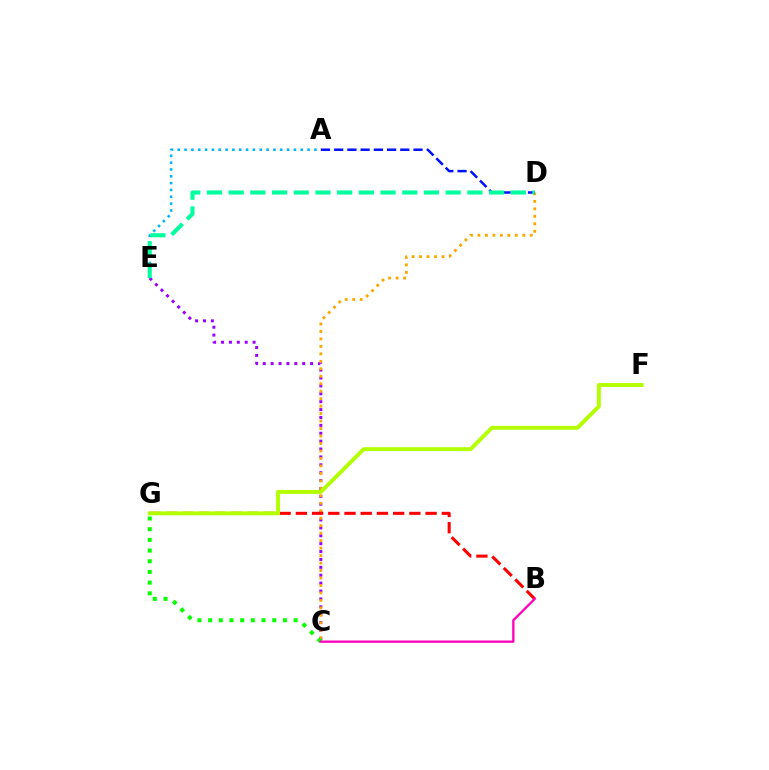{('C', 'E'): [{'color': '#9b00ff', 'line_style': 'dotted', 'thickness': 2.14}], ('C', 'D'): [{'color': '#ffa500', 'line_style': 'dotted', 'thickness': 2.03}], ('A', 'E'): [{'color': '#00b5ff', 'line_style': 'dotted', 'thickness': 1.86}], ('C', 'G'): [{'color': '#08ff00', 'line_style': 'dotted', 'thickness': 2.9}], ('B', 'G'): [{'color': '#ff0000', 'line_style': 'dashed', 'thickness': 2.2}], ('B', 'C'): [{'color': '#ff00bd', 'line_style': 'solid', 'thickness': 1.67}], ('A', 'D'): [{'color': '#0010ff', 'line_style': 'dashed', 'thickness': 1.8}], ('D', 'E'): [{'color': '#00ff9d', 'line_style': 'dashed', 'thickness': 2.95}], ('F', 'G'): [{'color': '#b3ff00', 'line_style': 'solid', 'thickness': 2.82}]}